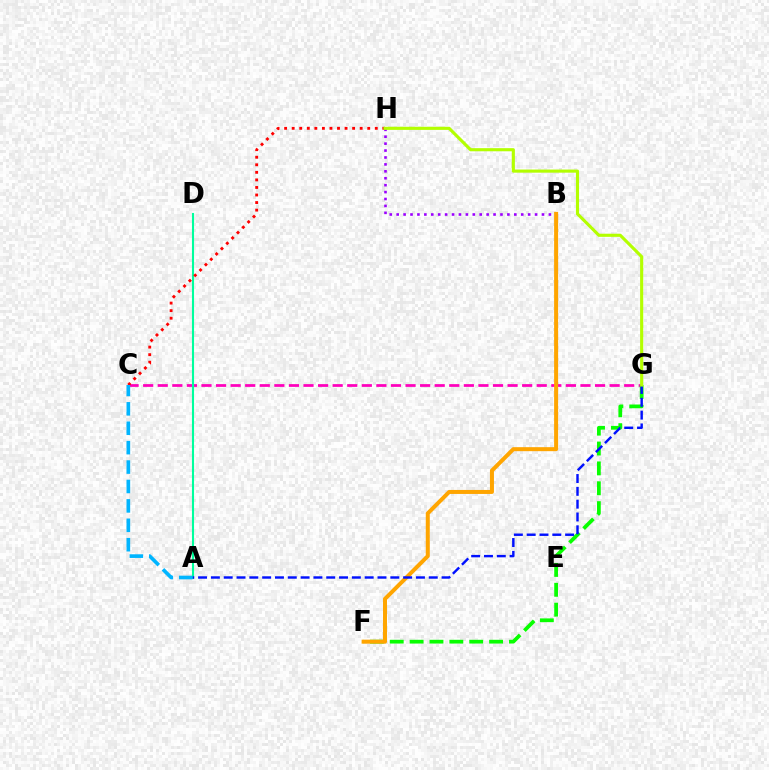{('C', 'G'): [{'color': '#ff00bd', 'line_style': 'dashed', 'thickness': 1.98}], ('B', 'H'): [{'color': '#9b00ff', 'line_style': 'dotted', 'thickness': 1.88}], ('F', 'G'): [{'color': '#08ff00', 'line_style': 'dashed', 'thickness': 2.7}], ('A', 'D'): [{'color': '#00ff9d', 'line_style': 'solid', 'thickness': 1.51}], ('C', 'H'): [{'color': '#ff0000', 'line_style': 'dotted', 'thickness': 2.05}], ('B', 'F'): [{'color': '#ffa500', 'line_style': 'solid', 'thickness': 2.88}], ('A', 'G'): [{'color': '#0010ff', 'line_style': 'dashed', 'thickness': 1.74}], ('A', 'C'): [{'color': '#00b5ff', 'line_style': 'dashed', 'thickness': 2.64}], ('G', 'H'): [{'color': '#b3ff00', 'line_style': 'solid', 'thickness': 2.25}]}